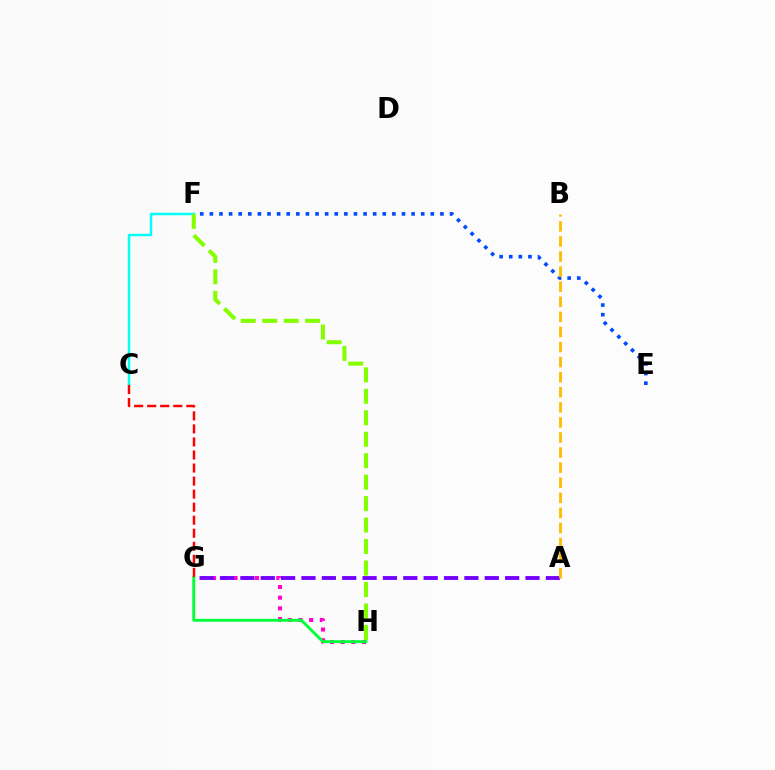{('G', 'H'): [{'color': '#ff00cf', 'line_style': 'dotted', 'thickness': 2.9}, {'color': '#00ff39', 'line_style': 'solid', 'thickness': 2.08}], ('E', 'F'): [{'color': '#004bff', 'line_style': 'dotted', 'thickness': 2.61}], ('C', 'F'): [{'color': '#00fff6', 'line_style': 'solid', 'thickness': 1.79}], ('A', 'G'): [{'color': '#7200ff', 'line_style': 'dashed', 'thickness': 2.77}], ('F', 'H'): [{'color': '#84ff00', 'line_style': 'dashed', 'thickness': 2.92}], ('A', 'B'): [{'color': '#ffbd00', 'line_style': 'dashed', 'thickness': 2.05}], ('C', 'G'): [{'color': '#ff0000', 'line_style': 'dashed', 'thickness': 1.77}]}